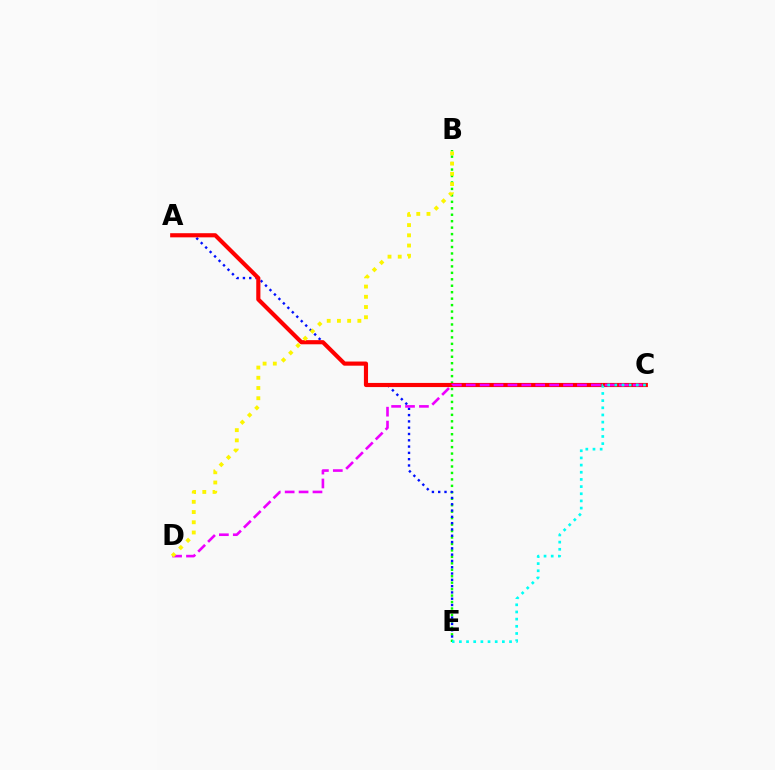{('B', 'E'): [{'color': '#08ff00', 'line_style': 'dotted', 'thickness': 1.75}], ('A', 'E'): [{'color': '#0010ff', 'line_style': 'dotted', 'thickness': 1.71}], ('A', 'C'): [{'color': '#ff0000', 'line_style': 'solid', 'thickness': 2.98}], ('C', 'D'): [{'color': '#ee00ff', 'line_style': 'dashed', 'thickness': 1.89}], ('B', 'D'): [{'color': '#fcf500', 'line_style': 'dotted', 'thickness': 2.78}], ('C', 'E'): [{'color': '#00fff6', 'line_style': 'dotted', 'thickness': 1.95}]}